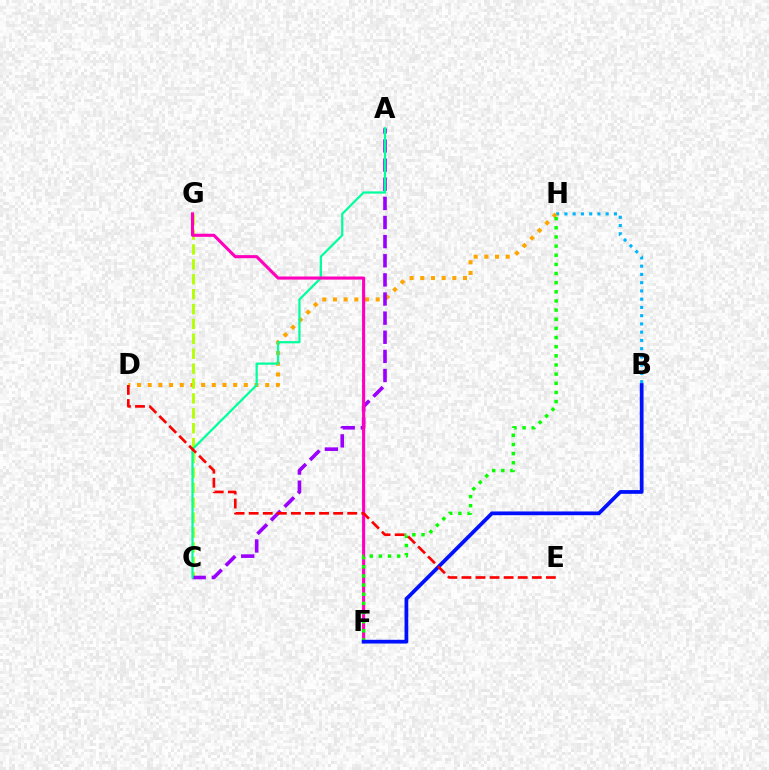{('B', 'H'): [{'color': '#00b5ff', 'line_style': 'dotted', 'thickness': 2.24}], ('D', 'H'): [{'color': '#ffa500', 'line_style': 'dotted', 'thickness': 2.9}], ('C', 'G'): [{'color': '#b3ff00', 'line_style': 'dashed', 'thickness': 2.02}], ('A', 'C'): [{'color': '#9b00ff', 'line_style': 'dashed', 'thickness': 2.6}, {'color': '#00ff9d', 'line_style': 'solid', 'thickness': 1.61}], ('F', 'G'): [{'color': '#ff00bd', 'line_style': 'solid', 'thickness': 2.22}], ('F', 'H'): [{'color': '#08ff00', 'line_style': 'dotted', 'thickness': 2.49}], ('B', 'F'): [{'color': '#0010ff', 'line_style': 'solid', 'thickness': 2.69}], ('D', 'E'): [{'color': '#ff0000', 'line_style': 'dashed', 'thickness': 1.91}]}